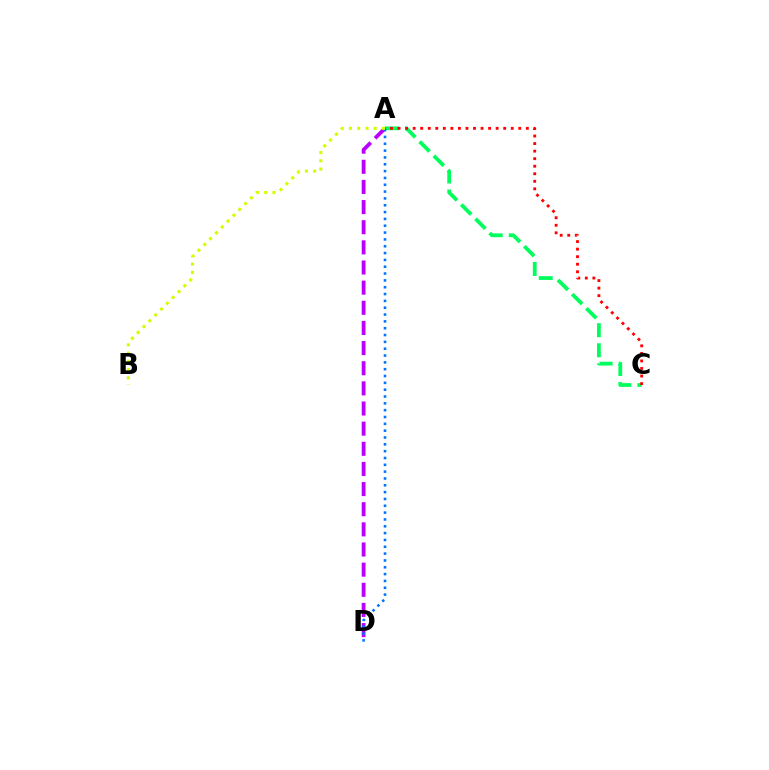{('A', 'C'): [{'color': '#00ff5c', 'line_style': 'dashed', 'thickness': 2.73}, {'color': '#ff0000', 'line_style': 'dotted', 'thickness': 2.05}], ('A', 'D'): [{'color': '#b900ff', 'line_style': 'dashed', 'thickness': 2.74}, {'color': '#0074ff', 'line_style': 'dotted', 'thickness': 1.86}], ('A', 'B'): [{'color': '#d1ff00', 'line_style': 'dotted', 'thickness': 2.24}]}